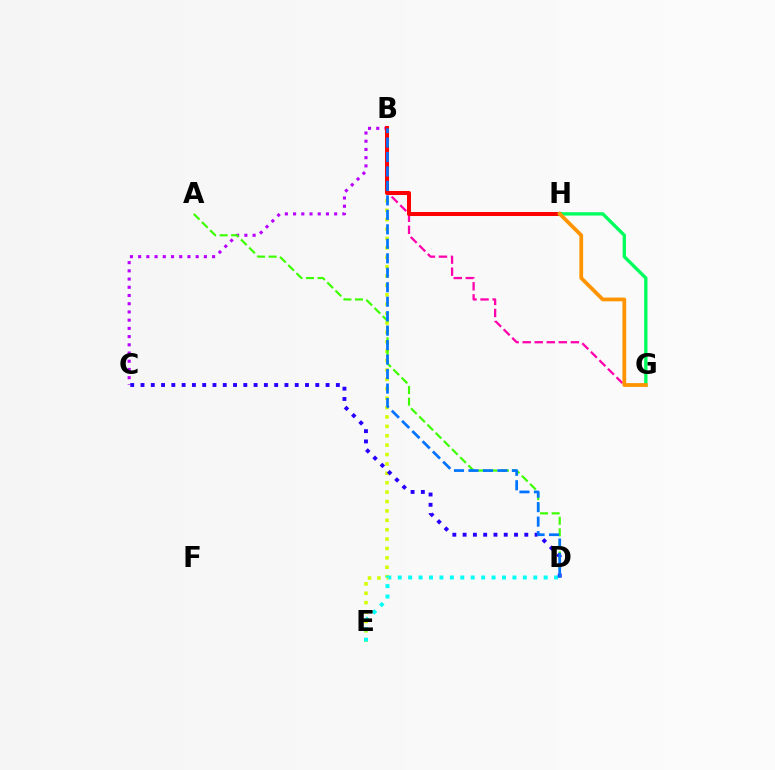{('B', 'G'): [{'color': '#ff00ac', 'line_style': 'dashed', 'thickness': 1.64}], ('B', 'E'): [{'color': '#d1ff00', 'line_style': 'dotted', 'thickness': 2.55}], ('B', 'C'): [{'color': '#b900ff', 'line_style': 'dotted', 'thickness': 2.23}], ('B', 'H'): [{'color': '#ff0000', 'line_style': 'solid', 'thickness': 2.9}], ('A', 'D'): [{'color': '#3dff00', 'line_style': 'dashed', 'thickness': 1.57}], ('G', 'H'): [{'color': '#00ff5c', 'line_style': 'solid', 'thickness': 2.4}, {'color': '#ff9400', 'line_style': 'solid', 'thickness': 2.7}], ('D', 'E'): [{'color': '#00fff6', 'line_style': 'dotted', 'thickness': 2.83}], ('C', 'D'): [{'color': '#2500ff', 'line_style': 'dotted', 'thickness': 2.79}], ('B', 'D'): [{'color': '#0074ff', 'line_style': 'dashed', 'thickness': 1.97}]}